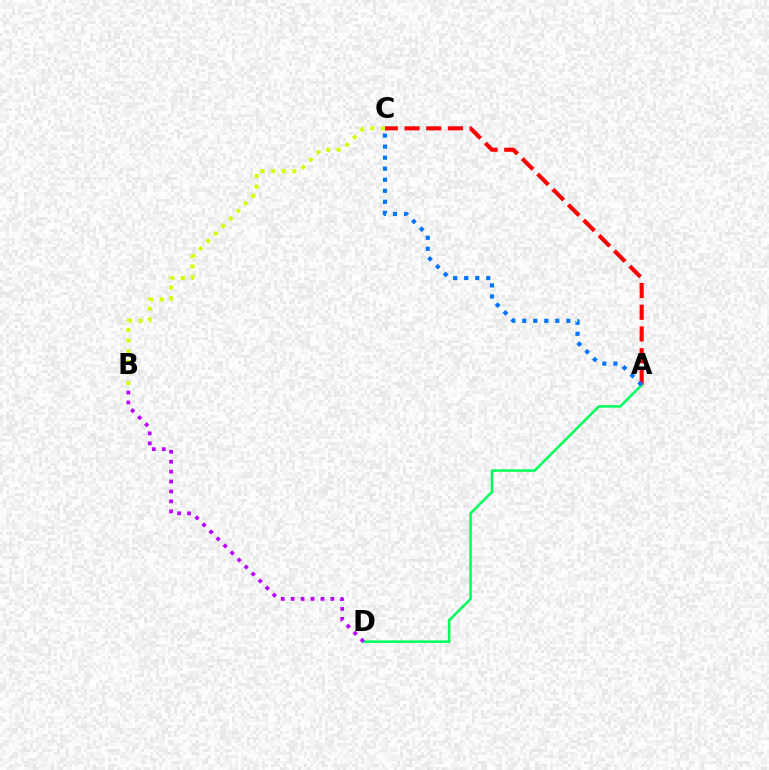{('A', 'C'): [{'color': '#ff0000', 'line_style': 'dashed', 'thickness': 2.95}, {'color': '#0074ff', 'line_style': 'dotted', 'thickness': 3.0}], ('A', 'D'): [{'color': '#00ff5c', 'line_style': 'solid', 'thickness': 1.84}], ('B', 'D'): [{'color': '#b900ff', 'line_style': 'dotted', 'thickness': 2.7}], ('B', 'C'): [{'color': '#d1ff00', 'line_style': 'dotted', 'thickness': 2.89}]}